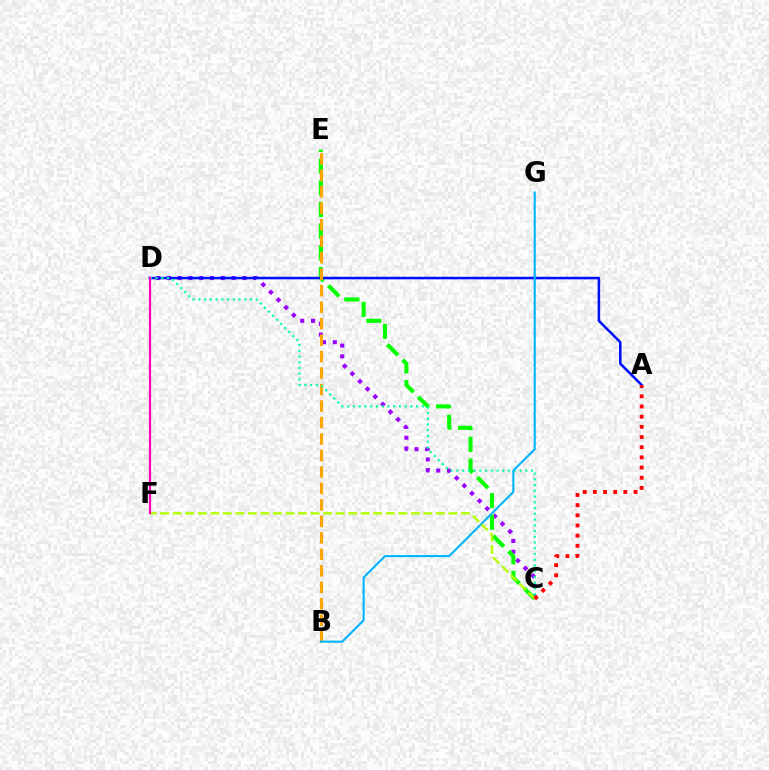{('C', 'D'): [{'color': '#9b00ff', 'line_style': 'dotted', 'thickness': 2.93}, {'color': '#00ff9d', 'line_style': 'dotted', 'thickness': 1.56}], ('C', 'E'): [{'color': '#08ff00', 'line_style': 'dashed', 'thickness': 2.95}], ('A', 'D'): [{'color': '#0010ff', 'line_style': 'solid', 'thickness': 1.84}], ('B', 'E'): [{'color': '#ffa500', 'line_style': 'dashed', 'thickness': 2.24}], ('B', 'G'): [{'color': '#00b5ff', 'line_style': 'solid', 'thickness': 1.51}], ('C', 'F'): [{'color': '#b3ff00', 'line_style': 'dashed', 'thickness': 1.7}], ('A', 'C'): [{'color': '#ff0000', 'line_style': 'dotted', 'thickness': 2.76}], ('D', 'F'): [{'color': '#ff00bd', 'line_style': 'solid', 'thickness': 1.61}]}